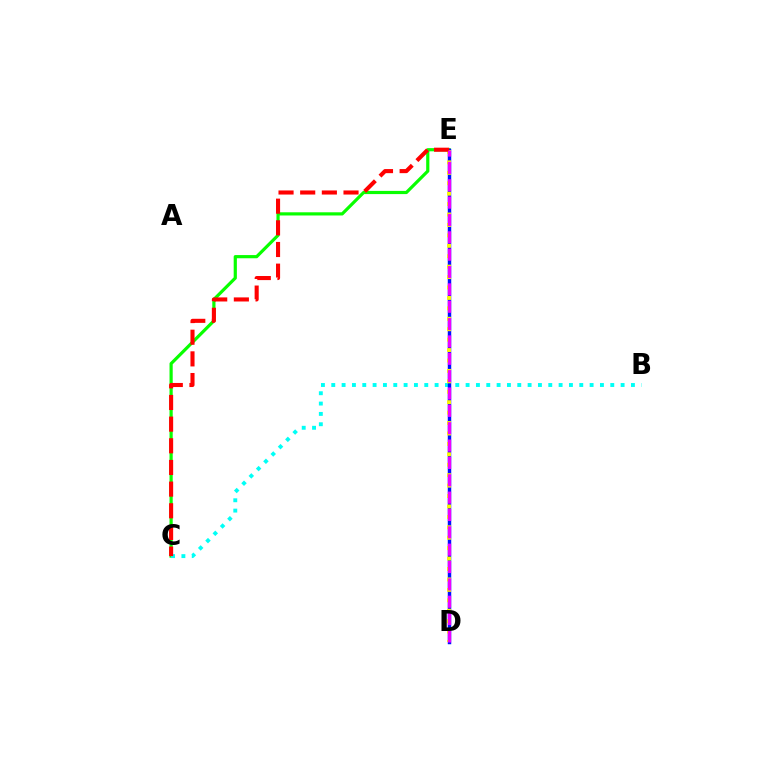{('C', 'E'): [{'color': '#08ff00', 'line_style': 'solid', 'thickness': 2.3}, {'color': '#ff0000', 'line_style': 'dashed', 'thickness': 2.94}], ('B', 'C'): [{'color': '#00fff6', 'line_style': 'dotted', 'thickness': 2.81}], ('D', 'E'): [{'color': '#0010ff', 'line_style': 'solid', 'thickness': 2.49}, {'color': '#fcf500', 'line_style': 'dotted', 'thickness': 2.83}, {'color': '#ee00ff', 'line_style': 'dashed', 'thickness': 2.36}]}